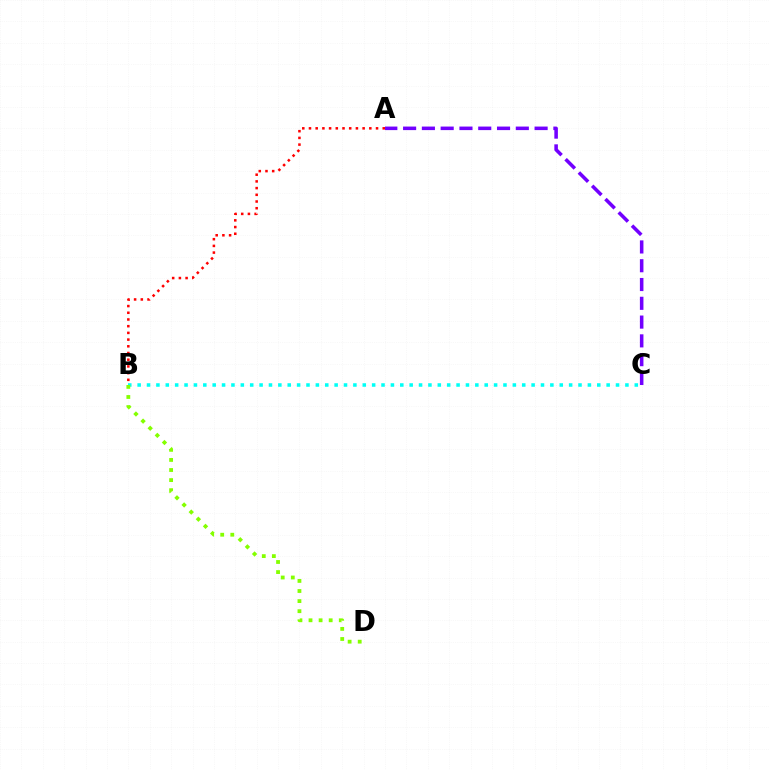{('B', 'C'): [{'color': '#00fff6', 'line_style': 'dotted', 'thickness': 2.55}], ('A', 'B'): [{'color': '#ff0000', 'line_style': 'dotted', 'thickness': 1.82}], ('B', 'D'): [{'color': '#84ff00', 'line_style': 'dotted', 'thickness': 2.74}], ('A', 'C'): [{'color': '#7200ff', 'line_style': 'dashed', 'thickness': 2.55}]}